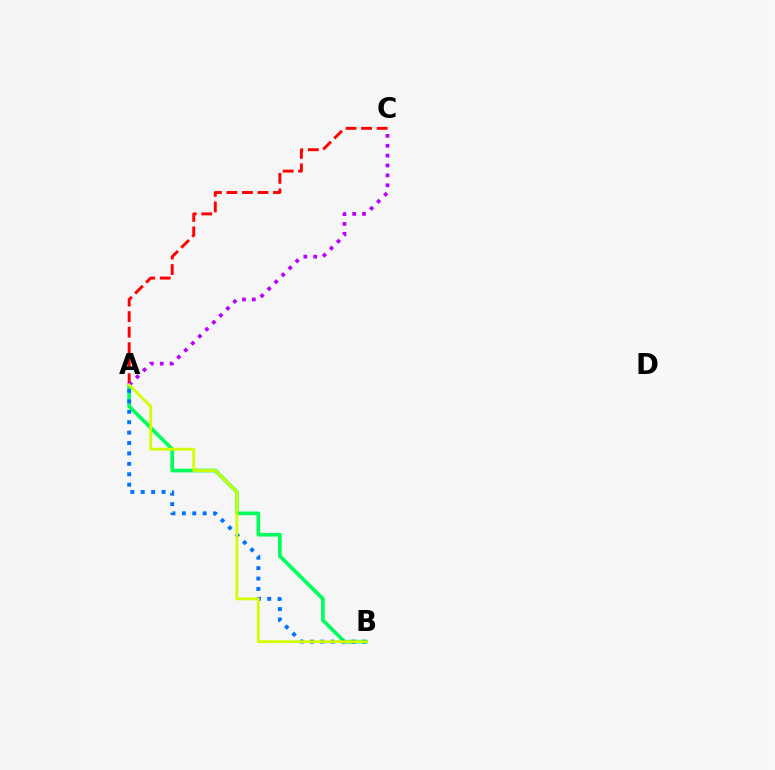{('A', 'B'): [{'color': '#00ff5c', 'line_style': 'solid', 'thickness': 2.65}, {'color': '#0074ff', 'line_style': 'dotted', 'thickness': 2.83}, {'color': '#d1ff00', 'line_style': 'solid', 'thickness': 2.01}], ('A', 'C'): [{'color': '#ff0000', 'line_style': 'dashed', 'thickness': 2.11}, {'color': '#b900ff', 'line_style': 'dotted', 'thickness': 2.68}]}